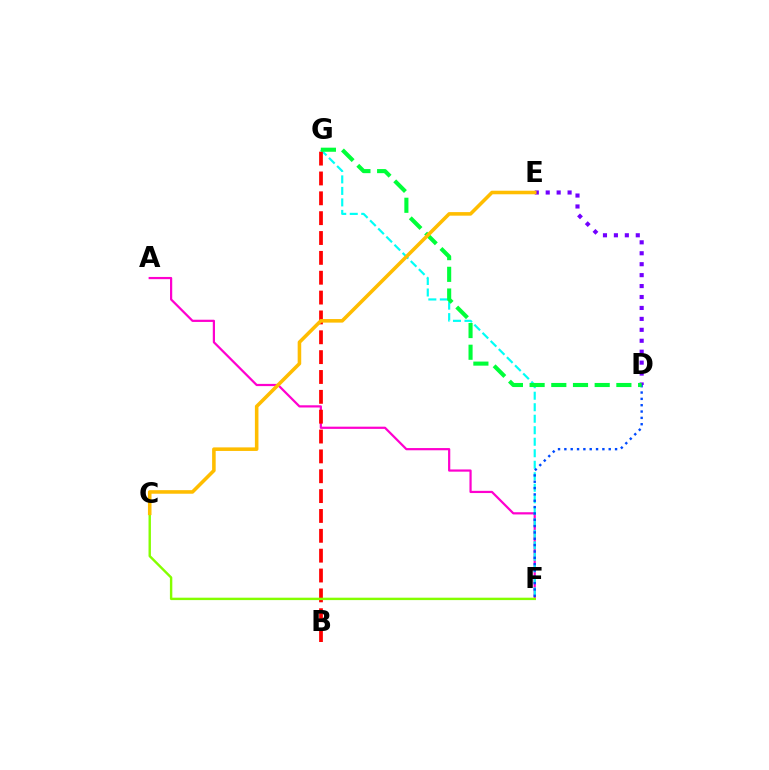{('A', 'F'): [{'color': '#ff00cf', 'line_style': 'solid', 'thickness': 1.6}], ('F', 'G'): [{'color': '#00fff6', 'line_style': 'dashed', 'thickness': 1.56}], ('B', 'G'): [{'color': '#ff0000', 'line_style': 'dashed', 'thickness': 2.7}], ('C', 'F'): [{'color': '#84ff00', 'line_style': 'solid', 'thickness': 1.73}], ('D', 'E'): [{'color': '#7200ff', 'line_style': 'dotted', 'thickness': 2.97}], ('D', 'F'): [{'color': '#004bff', 'line_style': 'dotted', 'thickness': 1.72}], ('D', 'G'): [{'color': '#00ff39', 'line_style': 'dashed', 'thickness': 2.95}], ('C', 'E'): [{'color': '#ffbd00', 'line_style': 'solid', 'thickness': 2.56}]}